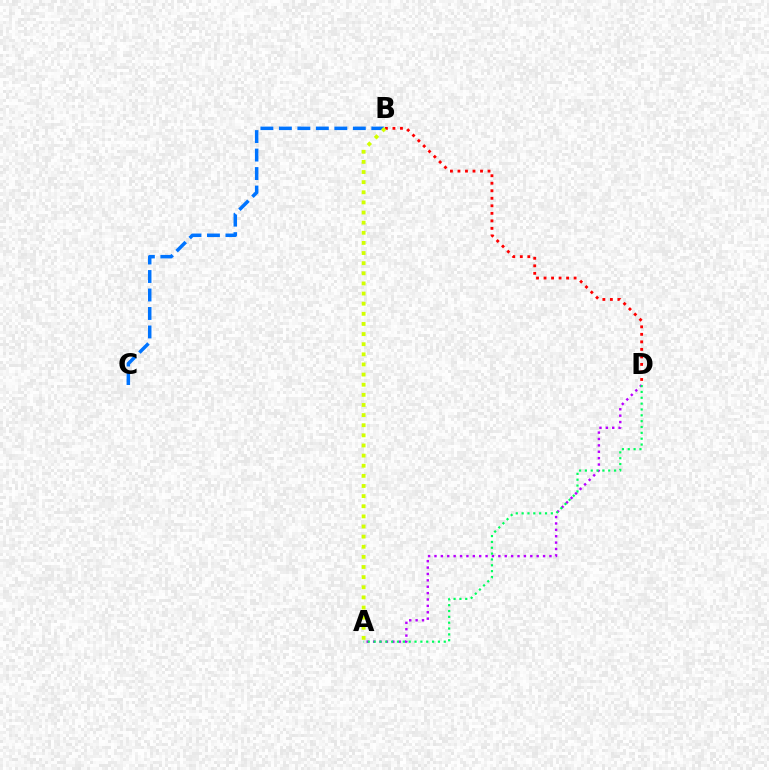{('B', 'D'): [{'color': '#ff0000', 'line_style': 'dotted', 'thickness': 2.04}], ('A', 'D'): [{'color': '#b900ff', 'line_style': 'dotted', 'thickness': 1.74}, {'color': '#00ff5c', 'line_style': 'dotted', 'thickness': 1.59}], ('B', 'C'): [{'color': '#0074ff', 'line_style': 'dashed', 'thickness': 2.51}], ('A', 'B'): [{'color': '#d1ff00', 'line_style': 'dotted', 'thickness': 2.75}]}